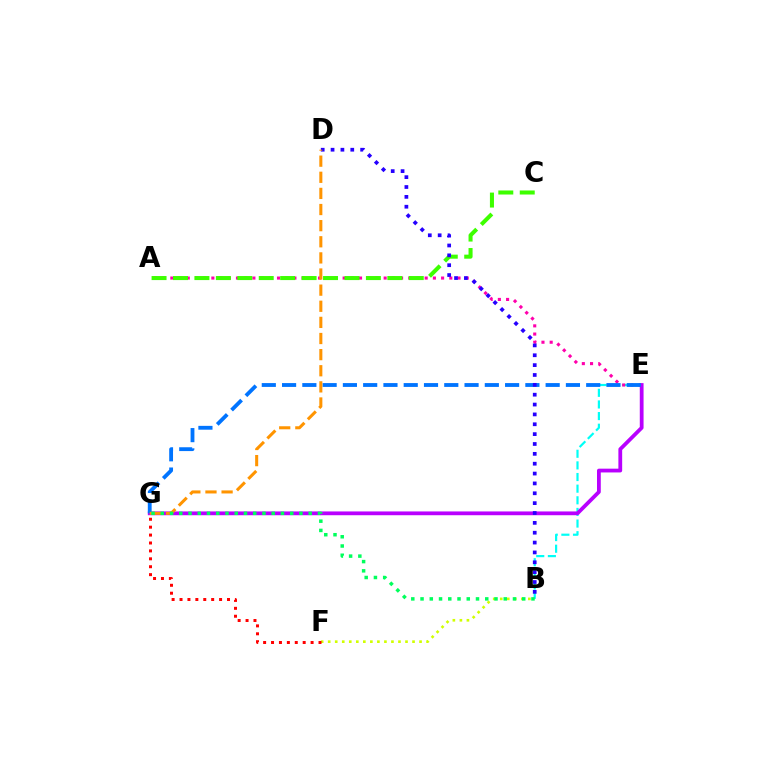{('B', 'E'): [{'color': '#00fff6', 'line_style': 'dashed', 'thickness': 1.58}], ('A', 'E'): [{'color': '#ff00ac', 'line_style': 'dotted', 'thickness': 2.23}], ('E', 'G'): [{'color': '#b900ff', 'line_style': 'solid', 'thickness': 2.72}, {'color': '#0074ff', 'line_style': 'dashed', 'thickness': 2.75}], ('B', 'F'): [{'color': '#d1ff00', 'line_style': 'dotted', 'thickness': 1.91}], ('F', 'G'): [{'color': '#ff0000', 'line_style': 'dotted', 'thickness': 2.15}], ('A', 'C'): [{'color': '#3dff00', 'line_style': 'dashed', 'thickness': 2.91}], ('B', 'D'): [{'color': '#2500ff', 'line_style': 'dotted', 'thickness': 2.68}], ('D', 'G'): [{'color': '#ff9400', 'line_style': 'dashed', 'thickness': 2.19}], ('B', 'G'): [{'color': '#00ff5c', 'line_style': 'dotted', 'thickness': 2.51}]}